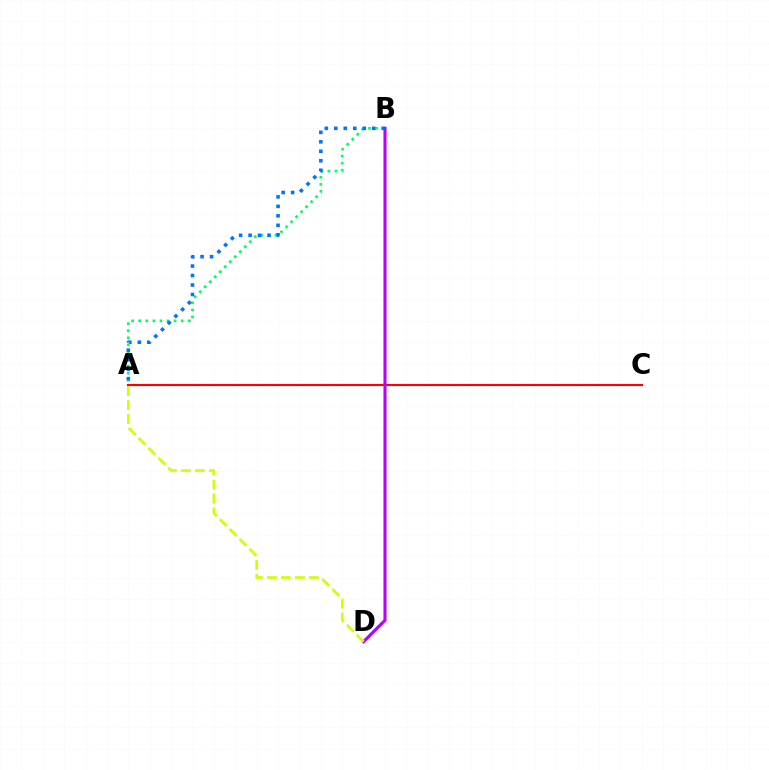{('A', 'C'): [{'color': '#ff0000', 'line_style': 'solid', 'thickness': 1.52}], ('B', 'D'): [{'color': '#b900ff', 'line_style': 'solid', 'thickness': 2.23}], ('A', 'B'): [{'color': '#00ff5c', 'line_style': 'dotted', 'thickness': 1.92}, {'color': '#0074ff', 'line_style': 'dotted', 'thickness': 2.58}], ('A', 'D'): [{'color': '#d1ff00', 'line_style': 'dashed', 'thickness': 1.9}]}